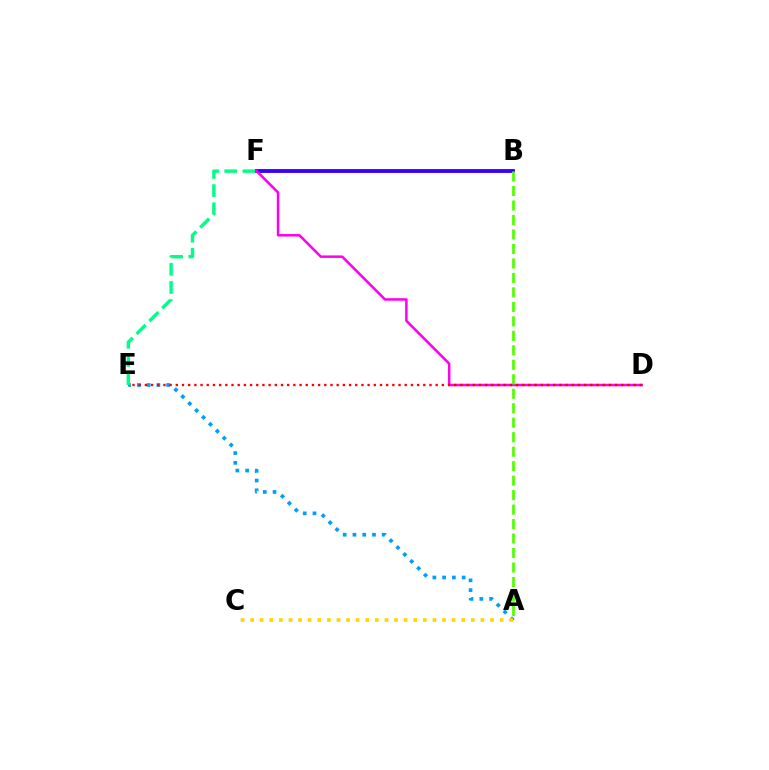{('A', 'E'): [{'color': '#009eff', 'line_style': 'dotted', 'thickness': 2.65}], ('B', 'F'): [{'color': '#3700ff', 'line_style': 'solid', 'thickness': 2.77}], ('D', 'F'): [{'color': '#ff00ed', 'line_style': 'solid', 'thickness': 1.81}], ('D', 'E'): [{'color': '#ff0000', 'line_style': 'dotted', 'thickness': 1.68}], ('A', 'C'): [{'color': '#ffd500', 'line_style': 'dotted', 'thickness': 2.61}], ('E', 'F'): [{'color': '#00ff86', 'line_style': 'dashed', 'thickness': 2.47}], ('A', 'B'): [{'color': '#4fff00', 'line_style': 'dashed', 'thickness': 1.97}]}